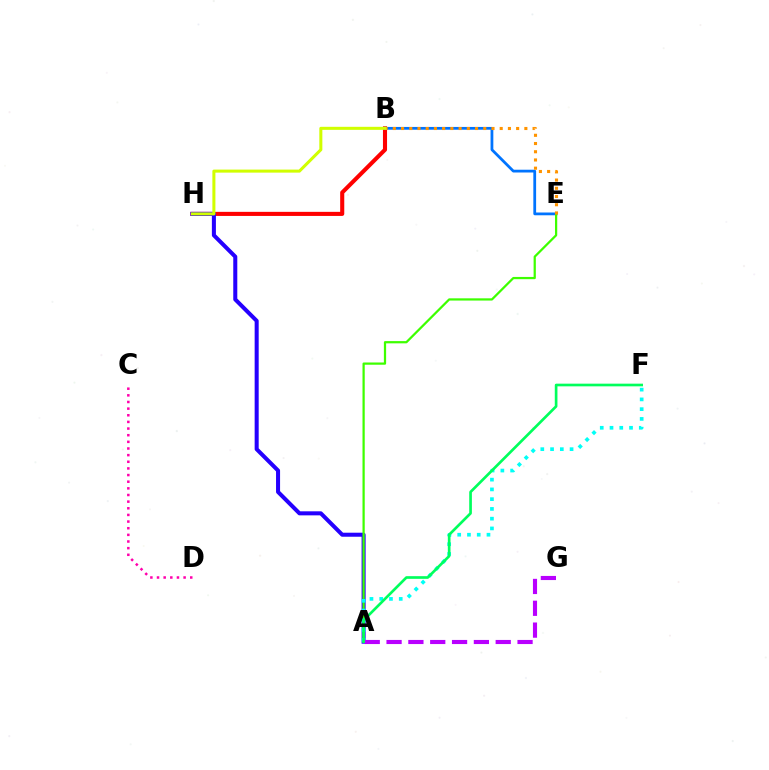{('B', 'H'): [{'color': '#ff0000', 'line_style': 'solid', 'thickness': 2.94}, {'color': '#d1ff00', 'line_style': 'solid', 'thickness': 2.19}], ('B', 'E'): [{'color': '#0074ff', 'line_style': 'solid', 'thickness': 2.0}, {'color': '#ff9400', 'line_style': 'dotted', 'thickness': 2.23}], ('A', 'H'): [{'color': '#2500ff', 'line_style': 'solid', 'thickness': 2.9}], ('A', 'E'): [{'color': '#3dff00', 'line_style': 'solid', 'thickness': 1.61}], ('C', 'D'): [{'color': '#ff00ac', 'line_style': 'dotted', 'thickness': 1.81}], ('A', 'F'): [{'color': '#00fff6', 'line_style': 'dotted', 'thickness': 2.65}, {'color': '#00ff5c', 'line_style': 'solid', 'thickness': 1.92}], ('A', 'G'): [{'color': '#b900ff', 'line_style': 'dashed', 'thickness': 2.97}]}